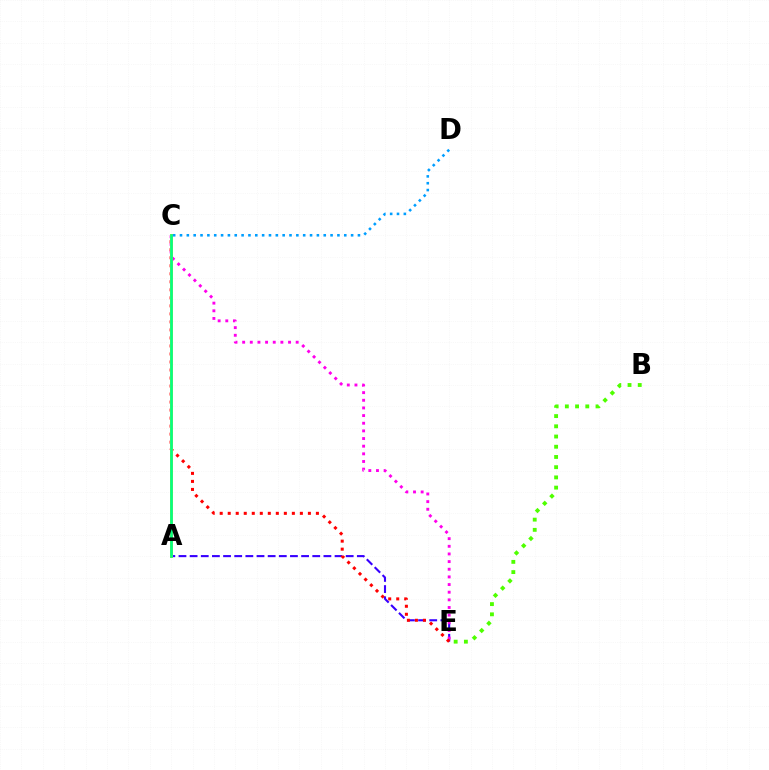{('A', 'E'): [{'color': '#3700ff', 'line_style': 'dashed', 'thickness': 1.51}], ('C', 'E'): [{'color': '#ff00ed', 'line_style': 'dotted', 'thickness': 2.08}, {'color': '#ff0000', 'line_style': 'dotted', 'thickness': 2.18}], ('A', 'C'): [{'color': '#ffd500', 'line_style': 'solid', 'thickness': 2.14}, {'color': '#00ff86', 'line_style': 'solid', 'thickness': 1.91}], ('B', 'E'): [{'color': '#4fff00', 'line_style': 'dotted', 'thickness': 2.78}], ('C', 'D'): [{'color': '#009eff', 'line_style': 'dotted', 'thickness': 1.86}]}